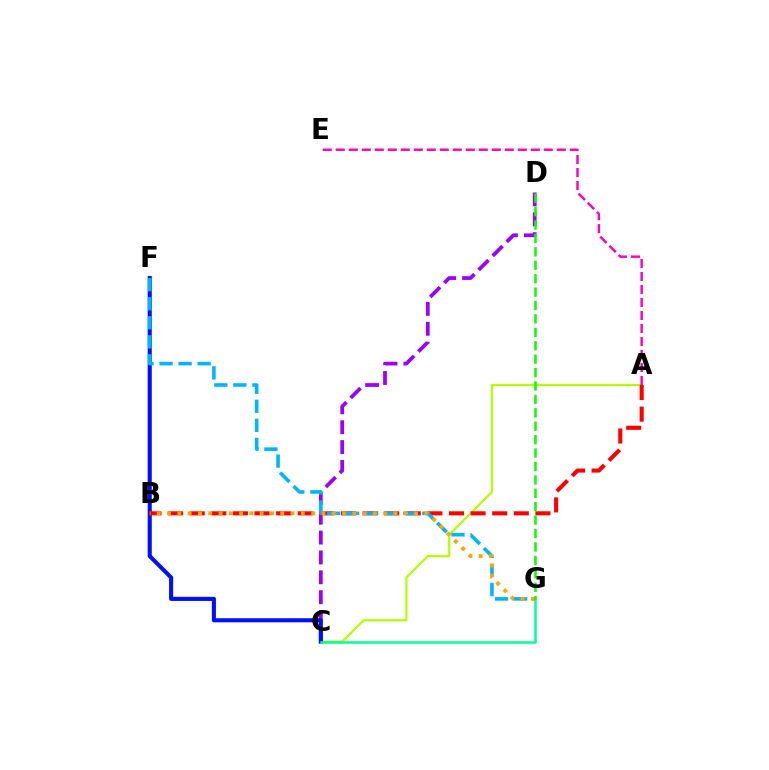{('C', 'D'): [{'color': '#9b00ff', 'line_style': 'dashed', 'thickness': 2.7}], ('A', 'C'): [{'color': '#b3ff00', 'line_style': 'solid', 'thickness': 1.6}], ('A', 'E'): [{'color': '#ff00bd', 'line_style': 'dashed', 'thickness': 1.77}], ('C', 'F'): [{'color': '#0010ff', 'line_style': 'solid', 'thickness': 2.94}], ('C', 'G'): [{'color': '#00ff9d', 'line_style': 'solid', 'thickness': 1.81}], ('A', 'B'): [{'color': '#ff0000', 'line_style': 'dashed', 'thickness': 2.94}], ('F', 'G'): [{'color': '#00b5ff', 'line_style': 'dashed', 'thickness': 2.59}], ('B', 'G'): [{'color': '#ffa500', 'line_style': 'dotted', 'thickness': 2.8}], ('D', 'G'): [{'color': '#08ff00', 'line_style': 'dashed', 'thickness': 1.82}]}